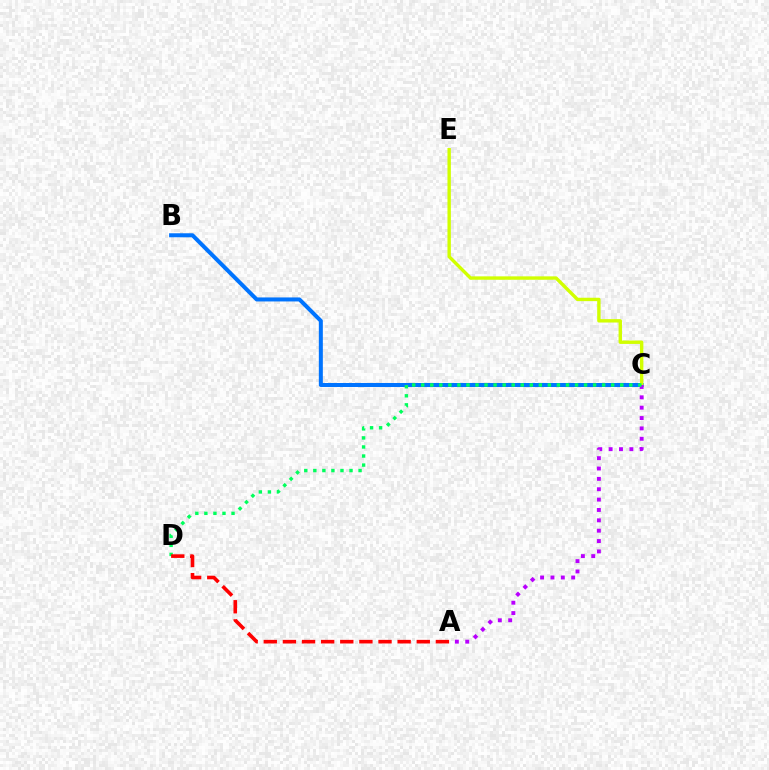{('B', 'C'): [{'color': '#0074ff', 'line_style': 'solid', 'thickness': 2.89}], ('C', 'E'): [{'color': '#d1ff00', 'line_style': 'solid', 'thickness': 2.45}], ('A', 'C'): [{'color': '#b900ff', 'line_style': 'dotted', 'thickness': 2.82}], ('C', 'D'): [{'color': '#00ff5c', 'line_style': 'dotted', 'thickness': 2.46}], ('A', 'D'): [{'color': '#ff0000', 'line_style': 'dashed', 'thickness': 2.6}]}